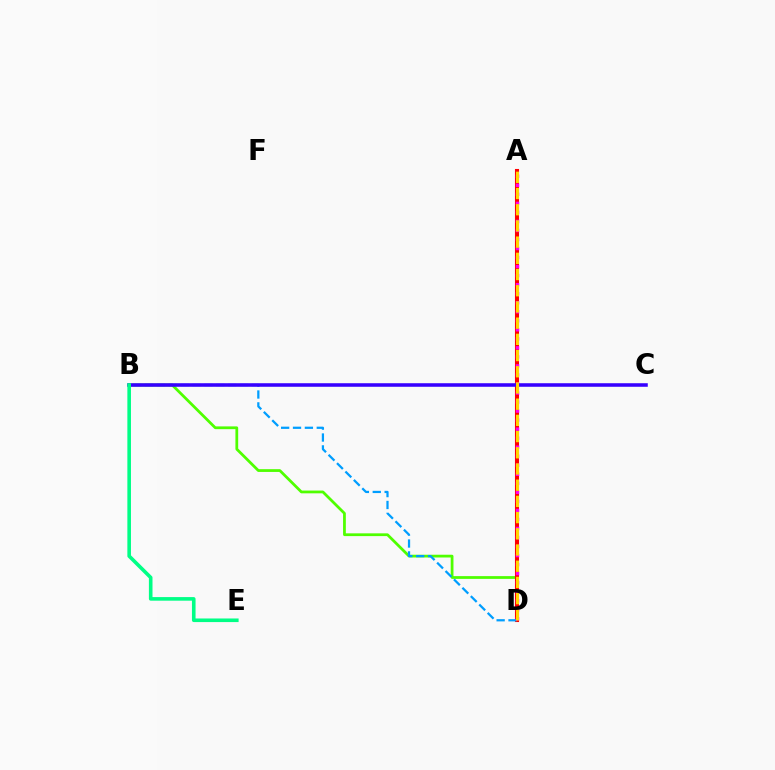{('B', 'D'): [{'color': '#4fff00', 'line_style': 'solid', 'thickness': 1.99}, {'color': '#009eff', 'line_style': 'dashed', 'thickness': 1.61}], ('A', 'D'): [{'color': '#ff0000', 'line_style': 'solid', 'thickness': 2.94}, {'color': '#ff00ed', 'line_style': 'dotted', 'thickness': 2.45}, {'color': '#ffd500', 'line_style': 'dashed', 'thickness': 2.2}], ('B', 'C'): [{'color': '#3700ff', 'line_style': 'solid', 'thickness': 2.55}], ('B', 'E'): [{'color': '#00ff86', 'line_style': 'solid', 'thickness': 2.59}]}